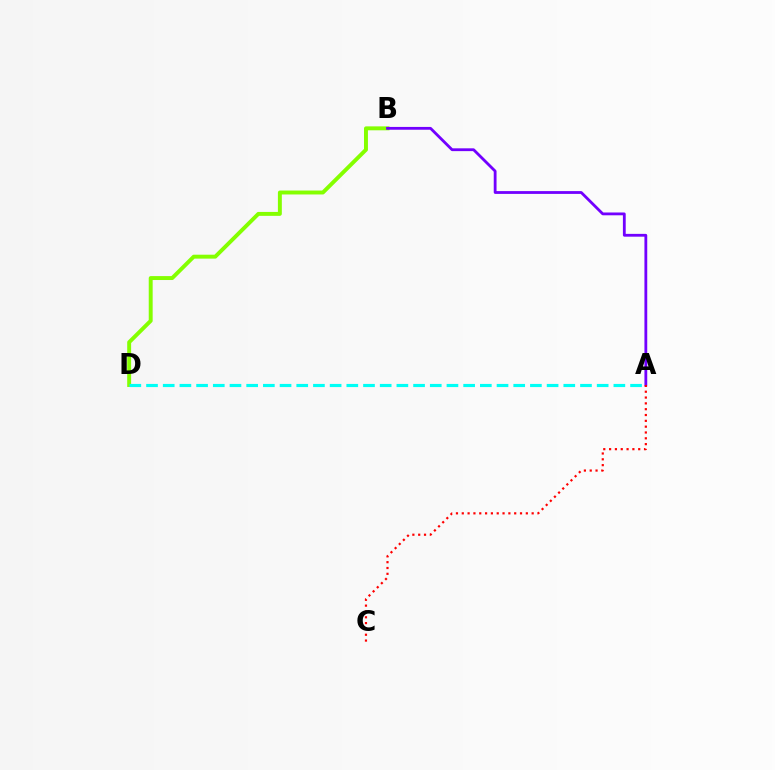{('B', 'D'): [{'color': '#84ff00', 'line_style': 'solid', 'thickness': 2.83}], ('A', 'B'): [{'color': '#7200ff', 'line_style': 'solid', 'thickness': 2.02}], ('A', 'D'): [{'color': '#00fff6', 'line_style': 'dashed', 'thickness': 2.27}], ('A', 'C'): [{'color': '#ff0000', 'line_style': 'dotted', 'thickness': 1.58}]}